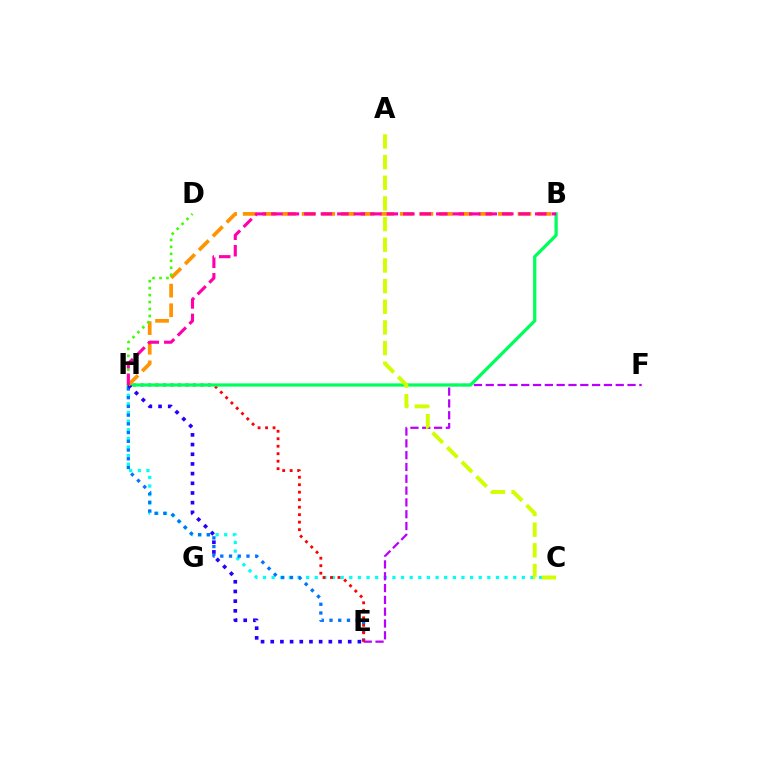{('C', 'H'): [{'color': '#00fff6', 'line_style': 'dotted', 'thickness': 2.34}], ('E', 'H'): [{'color': '#0074ff', 'line_style': 'dotted', 'thickness': 2.37}, {'color': '#ff0000', 'line_style': 'dotted', 'thickness': 2.03}, {'color': '#2500ff', 'line_style': 'dotted', 'thickness': 2.63}], ('E', 'F'): [{'color': '#b900ff', 'line_style': 'dashed', 'thickness': 1.6}], ('B', 'H'): [{'color': '#00ff5c', 'line_style': 'solid', 'thickness': 2.33}, {'color': '#ff9400', 'line_style': 'dashed', 'thickness': 2.67}, {'color': '#ff00ac', 'line_style': 'dashed', 'thickness': 2.24}], ('D', 'H'): [{'color': '#3dff00', 'line_style': 'dotted', 'thickness': 1.89}], ('A', 'C'): [{'color': '#d1ff00', 'line_style': 'dashed', 'thickness': 2.81}]}